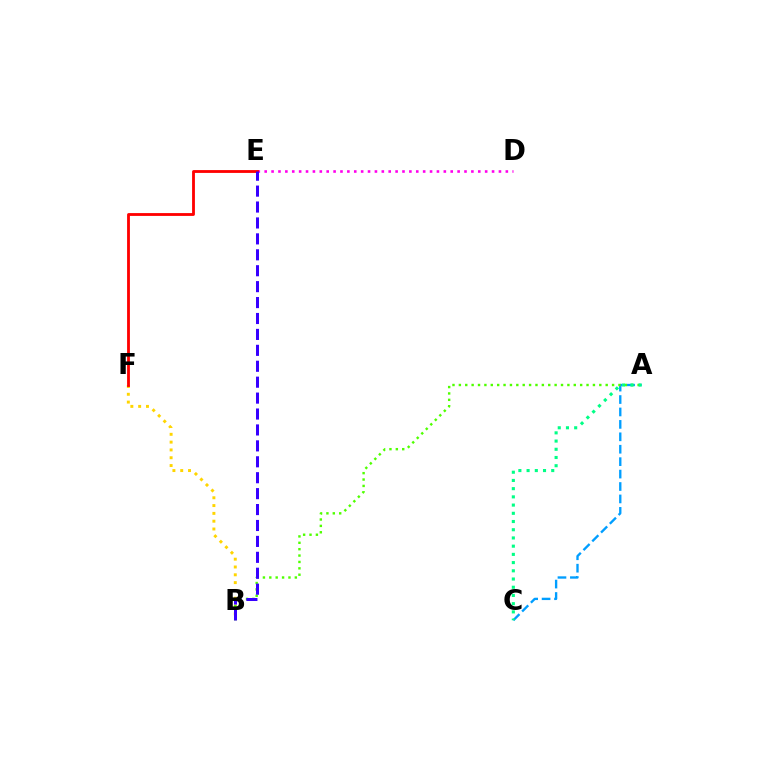{('B', 'F'): [{'color': '#ffd500', 'line_style': 'dotted', 'thickness': 2.12}], ('A', 'C'): [{'color': '#009eff', 'line_style': 'dashed', 'thickness': 1.69}, {'color': '#00ff86', 'line_style': 'dotted', 'thickness': 2.23}], ('D', 'E'): [{'color': '#ff00ed', 'line_style': 'dotted', 'thickness': 1.87}], ('A', 'B'): [{'color': '#4fff00', 'line_style': 'dotted', 'thickness': 1.73}], ('E', 'F'): [{'color': '#ff0000', 'line_style': 'solid', 'thickness': 2.03}], ('B', 'E'): [{'color': '#3700ff', 'line_style': 'dashed', 'thickness': 2.16}]}